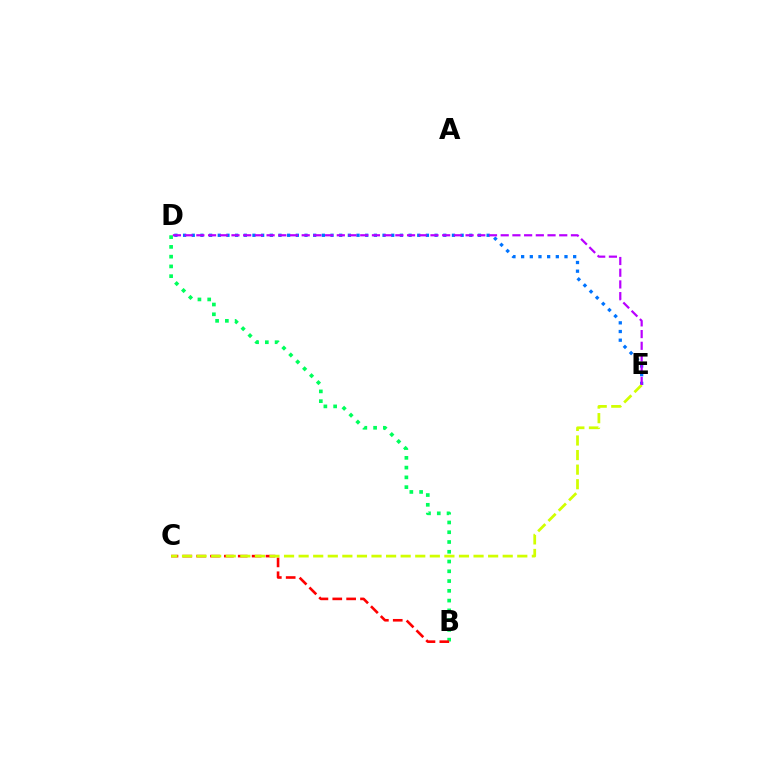{('D', 'E'): [{'color': '#0074ff', 'line_style': 'dotted', 'thickness': 2.36}, {'color': '#b900ff', 'line_style': 'dashed', 'thickness': 1.59}], ('B', 'D'): [{'color': '#00ff5c', 'line_style': 'dotted', 'thickness': 2.65}], ('B', 'C'): [{'color': '#ff0000', 'line_style': 'dashed', 'thickness': 1.88}], ('C', 'E'): [{'color': '#d1ff00', 'line_style': 'dashed', 'thickness': 1.98}]}